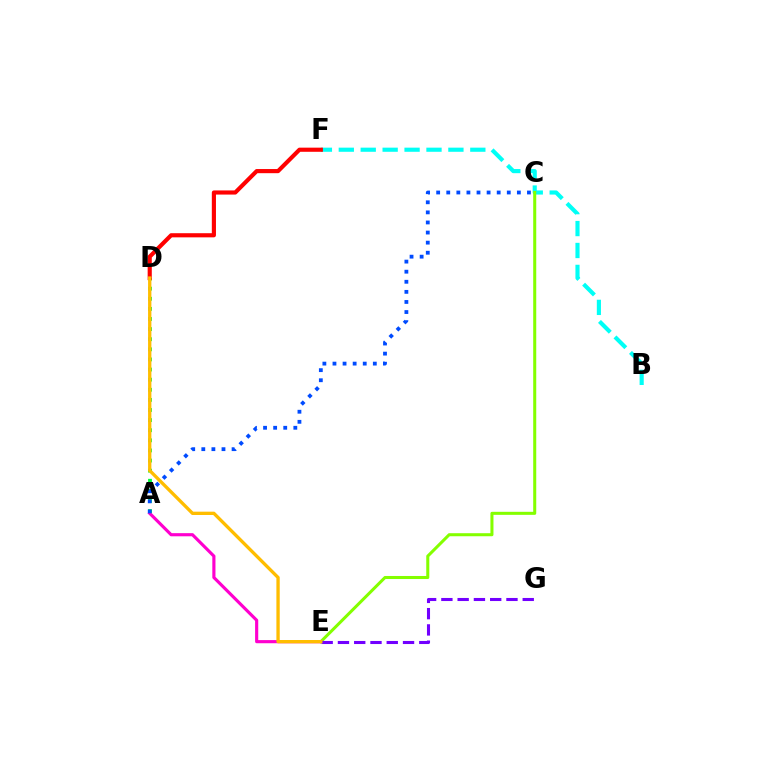{('B', 'F'): [{'color': '#00fff6', 'line_style': 'dashed', 'thickness': 2.98}], ('C', 'E'): [{'color': '#84ff00', 'line_style': 'solid', 'thickness': 2.19}], ('A', 'D'): [{'color': '#00ff39', 'line_style': 'dotted', 'thickness': 2.75}], ('A', 'E'): [{'color': '#ff00cf', 'line_style': 'solid', 'thickness': 2.26}], ('A', 'C'): [{'color': '#004bff', 'line_style': 'dotted', 'thickness': 2.74}], ('E', 'G'): [{'color': '#7200ff', 'line_style': 'dashed', 'thickness': 2.21}], ('D', 'F'): [{'color': '#ff0000', 'line_style': 'solid', 'thickness': 2.98}], ('D', 'E'): [{'color': '#ffbd00', 'line_style': 'solid', 'thickness': 2.39}]}